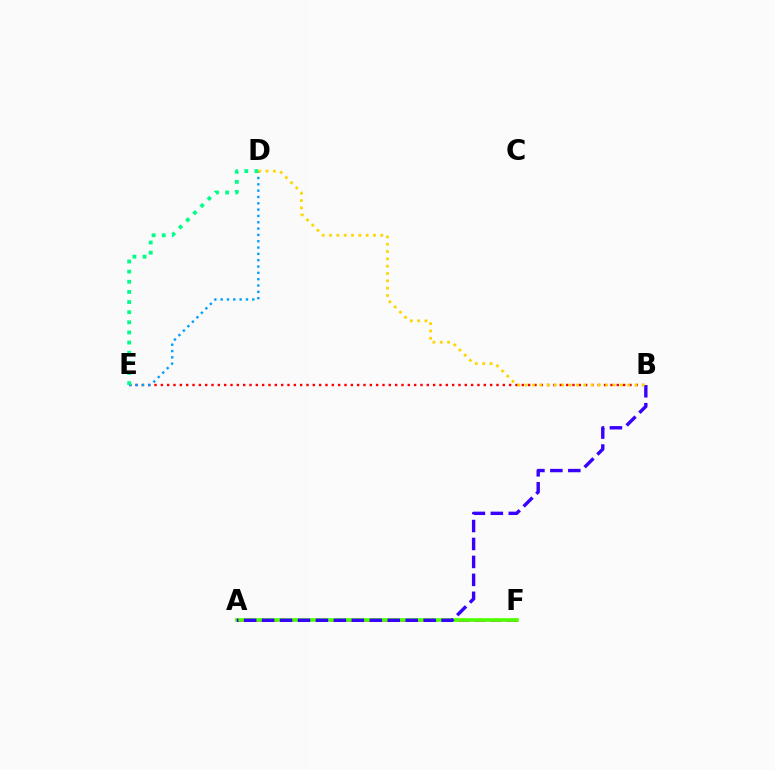{('A', 'F'): [{'color': '#ff00ed', 'line_style': 'dashed', 'thickness': 2.17}, {'color': '#4fff00', 'line_style': 'solid', 'thickness': 2.63}], ('B', 'E'): [{'color': '#ff0000', 'line_style': 'dotted', 'thickness': 1.72}], ('D', 'E'): [{'color': '#009eff', 'line_style': 'dotted', 'thickness': 1.72}, {'color': '#00ff86', 'line_style': 'dotted', 'thickness': 2.75}], ('A', 'B'): [{'color': '#3700ff', 'line_style': 'dashed', 'thickness': 2.44}], ('B', 'D'): [{'color': '#ffd500', 'line_style': 'dotted', 'thickness': 1.99}]}